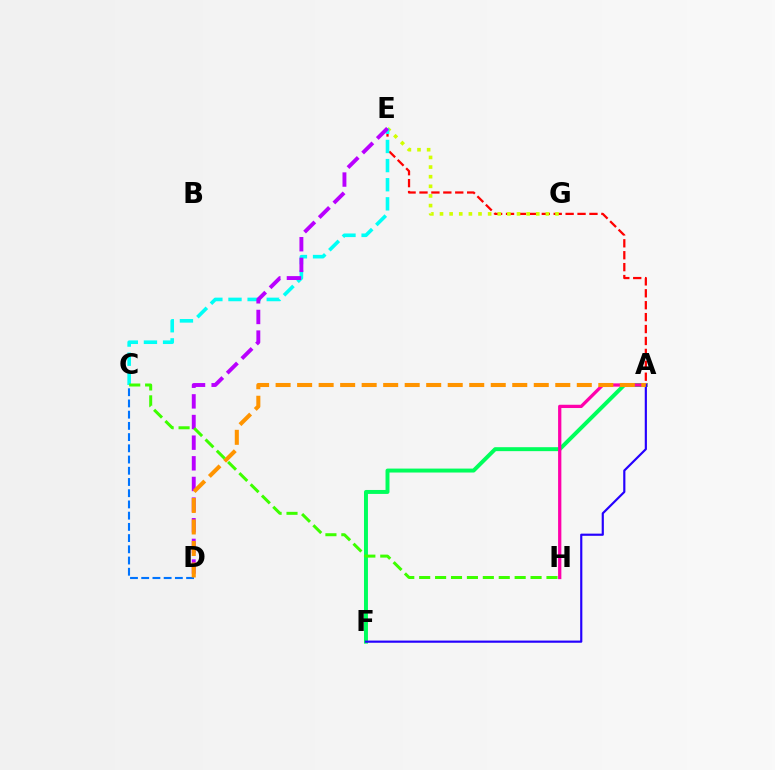{('A', 'E'): [{'color': '#ff0000', 'line_style': 'dashed', 'thickness': 1.62}], ('E', 'G'): [{'color': '#d1ff00', 'line_style': 'dotted', 'thickness': 2.62}], ('C', 'E'): [{'color': '#00fff6', 'line_style': 'dashed', 'thickness': 2.6}], ('A', 'F'): [{'color': '#00ff5c', 'line_style': 'solid', 'thickness': 2.85}, {'color': '#2500ff', 'line_style': 'solid', 'thickness': 1.56}], ('D', 'E'): [{'color': '#b900ff', 'line_style': 'dashed', 'thickness': 2.8}], ('A', 'H'): [{'color': '#ff00ac', 'line_style': 'solid', 'thickness': 2.35}], ('C', 'D'): [{'color': '#0074ff', 'line_style': 'dashed', 'thickness': 1.52}], ('A', 'D'): [{'color': '#ff9400', 'line_style': 'dashed', 'thickness': 2.92}], ('C', 'H'): [{'color': '#3dff00', 'line_style': 'dashed', 'thickness': 2.16}]}